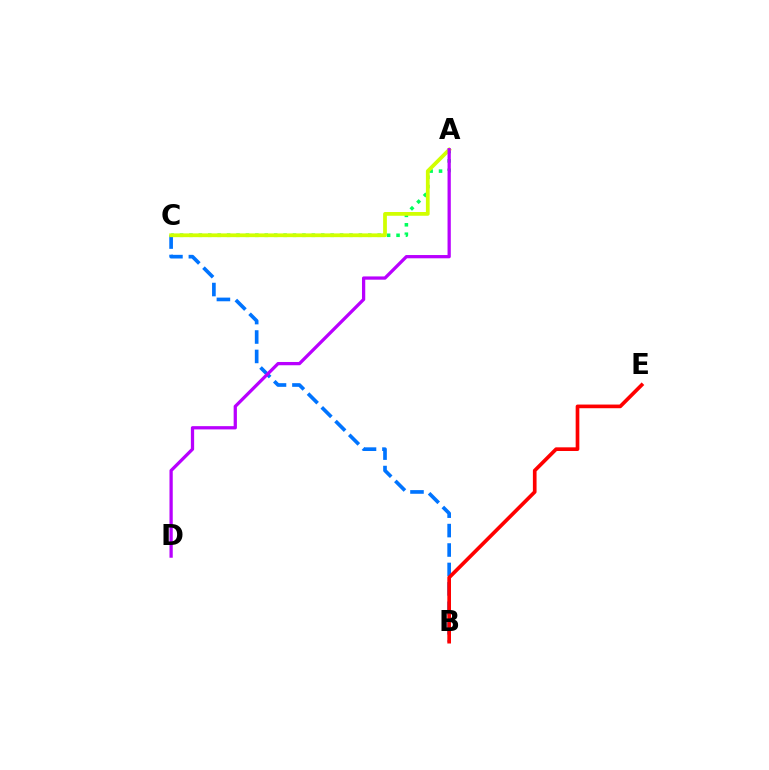{('A', 'C'): [{'color': '#00ff5c', 'line_style': 'dotted', 'thickness': 2.56}, {'color': '#d1ff00', 'line_style': 'solid', 'thickness': 2.7}], ('B', 'C'): [{'color': '#0074ff', 'line_style': 'dashed', 'thickness': 2.64}], ('B', 'E'): [{'color': '#ff0000', 'line_style': 'solid', 'thickness': 2.64}], ('A', 'D'): [{'color': '#b900ff', 'line_style': 'solid', 'thickness': 2.35}]}